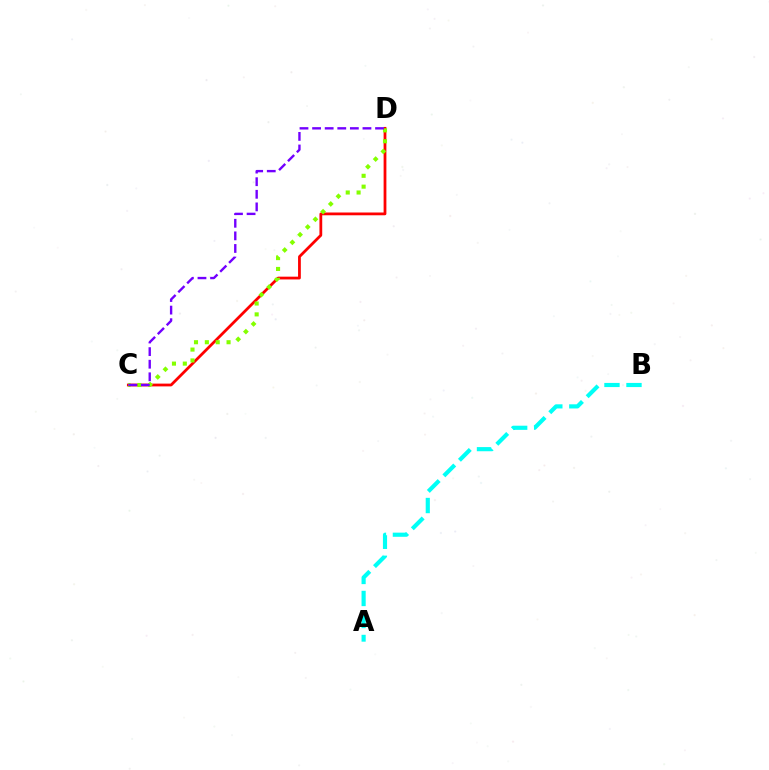{('C', 'D'): [{'color': '#ff0000', 'line_style': 'solid', 'thickness': 2.0}, {'color': '#84ff00', 'line_style': 'dotted', 'thickness': 2.95}, {'color': '#7200ff', 'line_style': 'dashed', 'thickness': 1.71}], ('A', 'B'): [{'color': '#00fff6', 'line_style': 'dashed', 'thickness': 2.99}]}